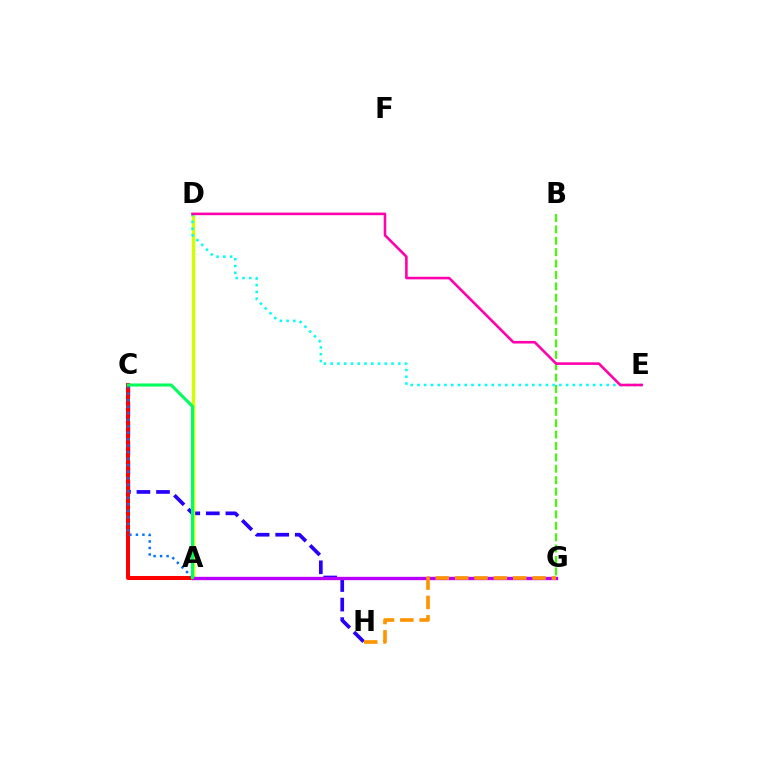{('C', 'H'): [{'color': '#2500ff', 'line_style': 'dashed', 'thickness': 2.66}], ('A', 'C'): [{'color': '#ff0000', 'line_style': 'solid', 'thickness': 2.9}, {'color': '#0074ff', 'line_style': 'dotted', 'thickness': 1.77}, {'color': '#00ff5c', 'line_style': 'solid', 'thickness': 2.21}], ('A', 'D'): [{'color': '#d1ff00', 'line_style': 'solid', 'thickness': 2.46}], ('A', 'G'): [{'color': '#b900ff', 'line_style': 'solid', 'thickness': 2.41}], ('G', 'H'): [{'color': '#ff9400', 'line_style': 'dashed', 'thickness': 2.63}], ('D', 'E'): [{'color': '#00fff6', 'line_style': 'dotted', 'thickness': 1.84}, {'color': '#ff00ac', 'line_style': 'solid', 'thickness': 1.87}], ('B', 'G'): [{'color': '#3dff00', 'line_style': 'dashed', 'thickness': 1.55}]}